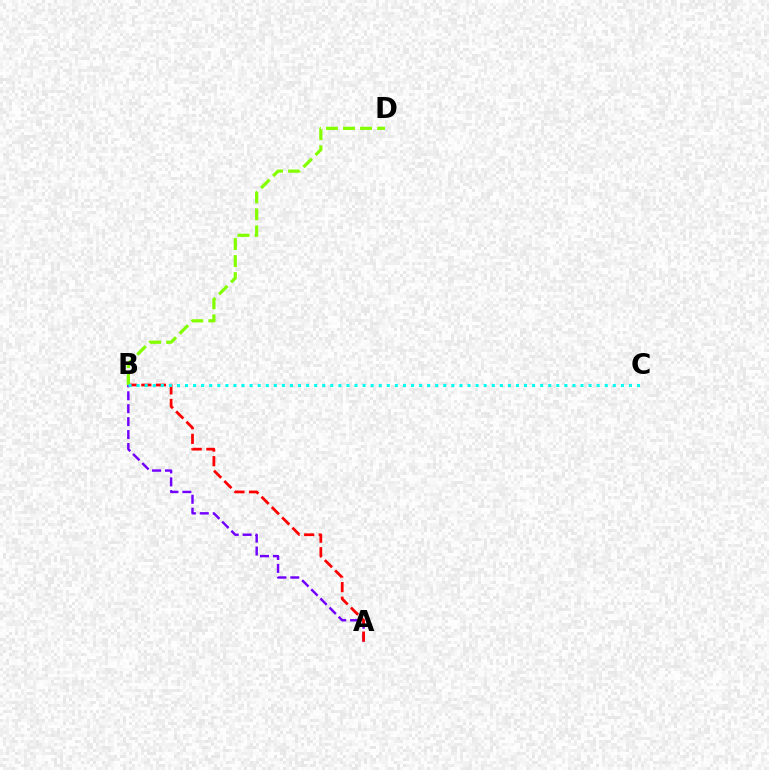{('A', 'B'): [{'color': '#7200ff', 'line_style': 'dashed', 'thickness': 1.76}, {'color': '#ff0000', 'line_style': 'dashed', 'thickness': 1.98}], ('B', 'D'): [{'color': '#84ff00', 'line_style': 'dashed', 'thickness': 2.31}], ('B', 'C'): [{'color': '#00fff6', 'line_style': 'dotted', 'thickness': 2.19}]}